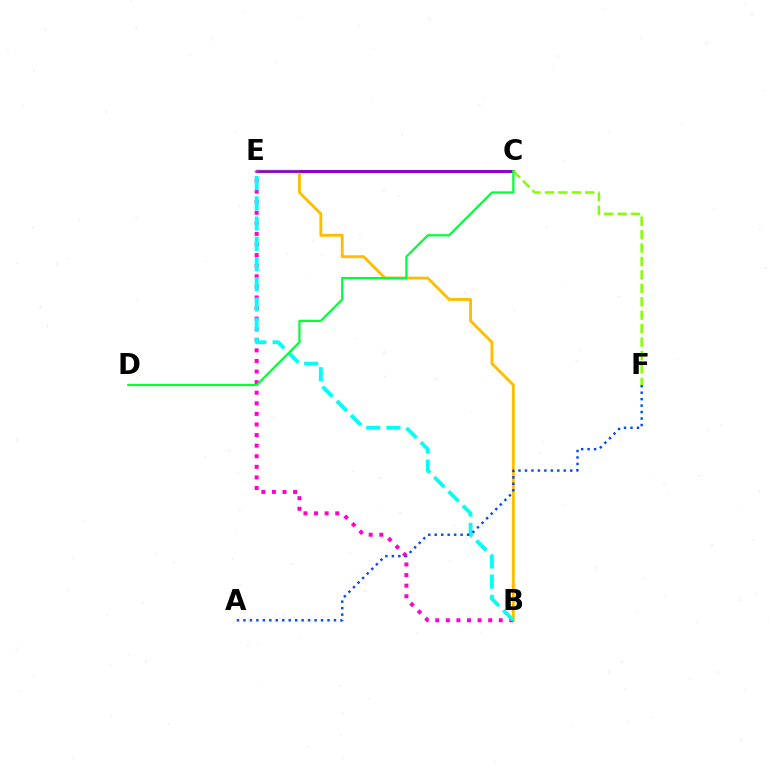{('C', 'E'): [{'color': '#ff0000', 'line_style': 'solid', 'thickness': 2.1}, {'color': '#7200ff', 'line_style': 'solid', 'thickness': 1.8}], ('B', 'E'): [{'color': '#ffbd00', 'line_style': 'solid', 'thickness': 2.07}, {'color': '#ff00cf', 'line_style': 'dotted', 'thickness': 2.88}, {'color': '#00fff6', 'line_style': 'dashed', 'thickness': 2.75}], ('A', 'F'): [{'color': '#004bff', 'line_style': 'dotted', 'thickness': 1.76}], ('C', 'F'): [{'color': '#84ff00', 'line_style': 'dashed', 'thickness': 1.82}], ('C', 'D'): [{'color': '#00ff39', 'line_style': 'solid', 'thickness': 1.61}]}